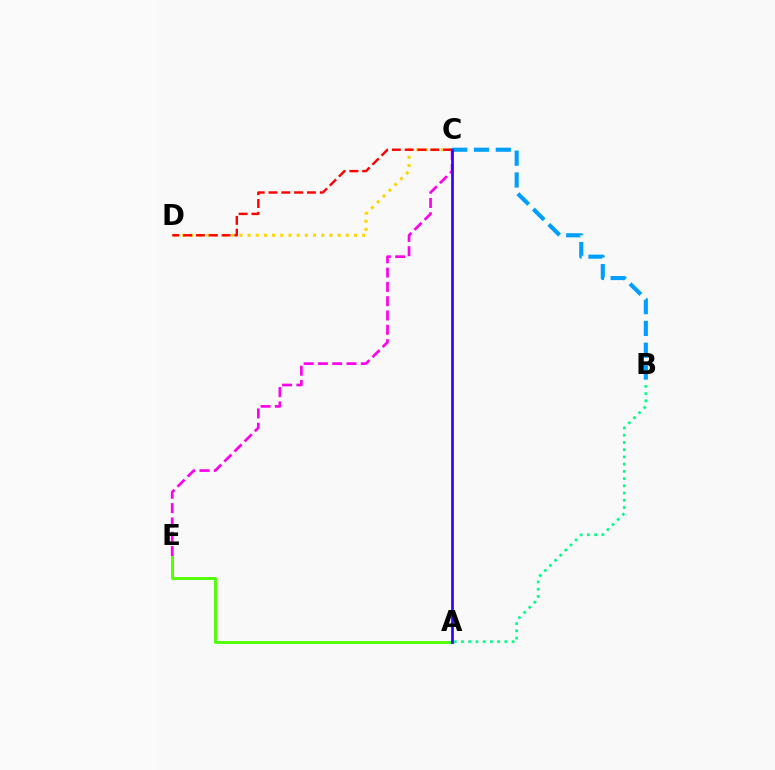{('A', 'E'): [{'color': '#4fff00', 'line_style': 'solid', 'thickness': 2.07}], ('C', 'D'): [{'color': '#ffd500', 'line_style': 'dotted', 'thickness': 2.22}, {'color': '#ff0000', 'line_style': 'dashed', 'thickness': 1.74}], ('C', 'E'): [{'color': '#ff00ed', 'line_style': 'dashed', 'thickness': 1.94}], ('B', 'C'): [{'color': '#009eff', 'line_style': 'dashed', 'thickness': 2.96}], ('A', 'C'): [{'color': '#3700ff', 'line_style': 'solid', 'thickness': 1.95}], ('A', 'B'): [{'color': '#00ff86', 'line_style': 'dotted', 'thickness': 1.96}]}